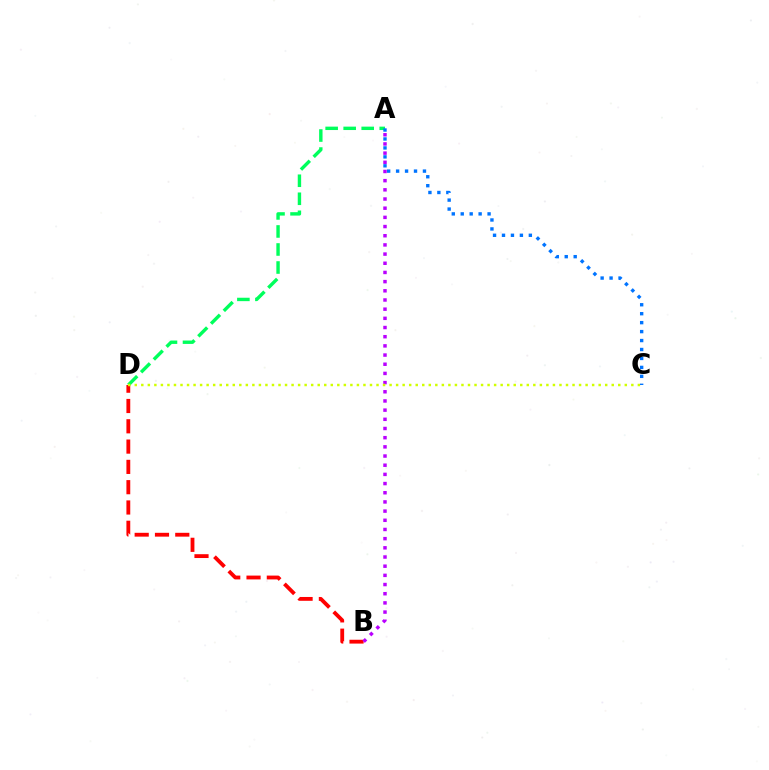{('B', 'D'): [{'color': '#ff0000', 'line_style': 'dashed', 'thickness': 2.76}], ('A', 'D'): [{'color': '#00ff5c', 'line_style': 'dashed', 'thickness': 2.45}], ('A', 'B'): [{'color': '#b900ff', 'line_style': 'dotted', 'thickness': 2.49}], ('C', 'D'): [{'color': '#d1ff00', 'line_style': 'dotted', 'thickness': 1.78}], ('A', 'C'): [{'color': '#0074ff', 'line_style': 'dotted', 'thickness': 2.43}]}